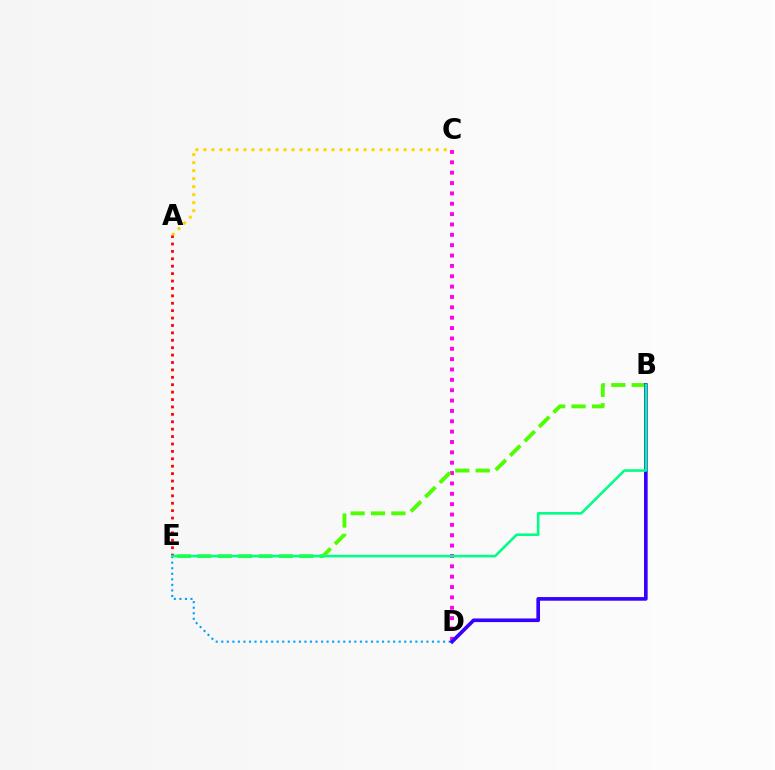{('C', 'D'): [{'color': '#ff00ed', 'line_style': 'dotted', 'thickness': 2.81}], ('D', 'E'): [{'color': '#009eff', 'line_style': 'dotted', 'thickness': 1.51}], ('A', 'C'): [{'color': '#ffd500', 'line_style': 'dotted', 'thickness': 2.18}], ('B', 'E'): [{'color': '#4fff00', 'line_style': 'dashed', 'thickness': 2.77}, {'color': '#00ff86', 'line_style': 'solid', 'thickness': 1.87}], ('B', 'D'): [{'color': '#3700ff', 'line_style': 'solid', 'thickness': 2.63}], ('A', 'E'): [{'color': '#ff0000', 'line_style': 'dotted', 'thickness': 2.01}]}